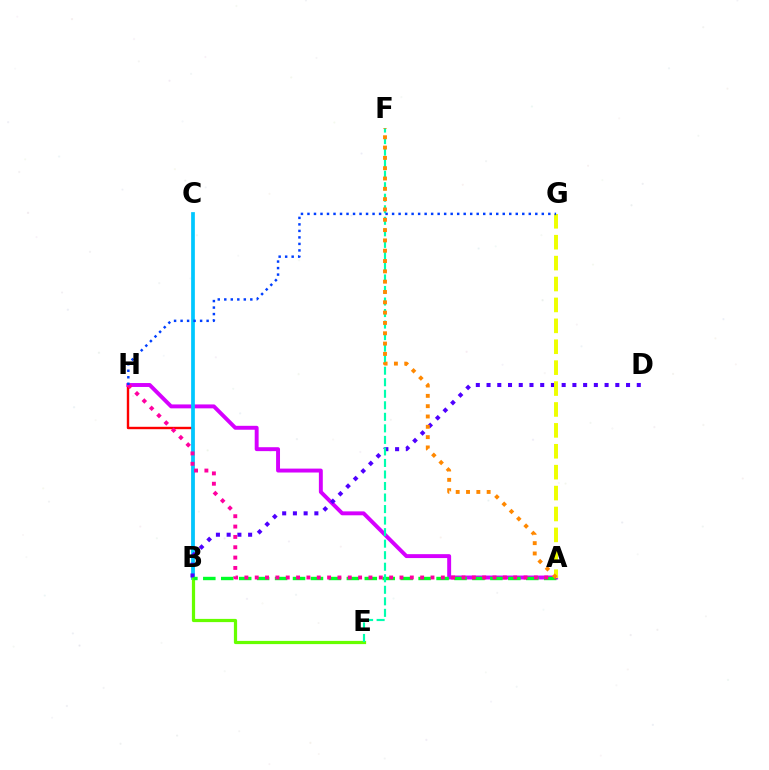{('B', 'H'): [{'color': '#ff0000', 'line_style': 'solid', 'thickness': 1.73}], ('A', 'H'): [{'color': '#d600ff', 'line_style': 'solid', 'thickness': 2.82}, {'color': '#ff00a0', 'line_style': 'dotted', 'thickness': 2.81}], ('B', 'C'): [{'color': '#00c7ff', 'line_style': 'solid', 'thickness': 2.69}], ('B', 'E'): [{'color': '#66ff00', 'line_style': 'solid', 'thickness': 2.31}], ('B', 'D'): [{'color': '#4f00ff', 'line_style': 'dotted', 'thickness': 2.92}], ('A', 'B'): [{'color': '#00ff27', 'line_style': 'dashed', 'thickness': 2.44}], ('E', 'F'): [{'color': '#00ffaf', 'line_style': 'dashed', 'thickness': 1.57}], ('A', 'G'): [{'color': '#eeff00', 'line_style': 'dashed', 'thickness': 2.84}], ('G', 'H'): [{'color': '#003fff', 'line_style': 'dotted', 'thickness': 1.77}], ('A', 'F'): [{'color': '#ff8800', 'line_style': 'dotted', 'thickness': 2.8}]}